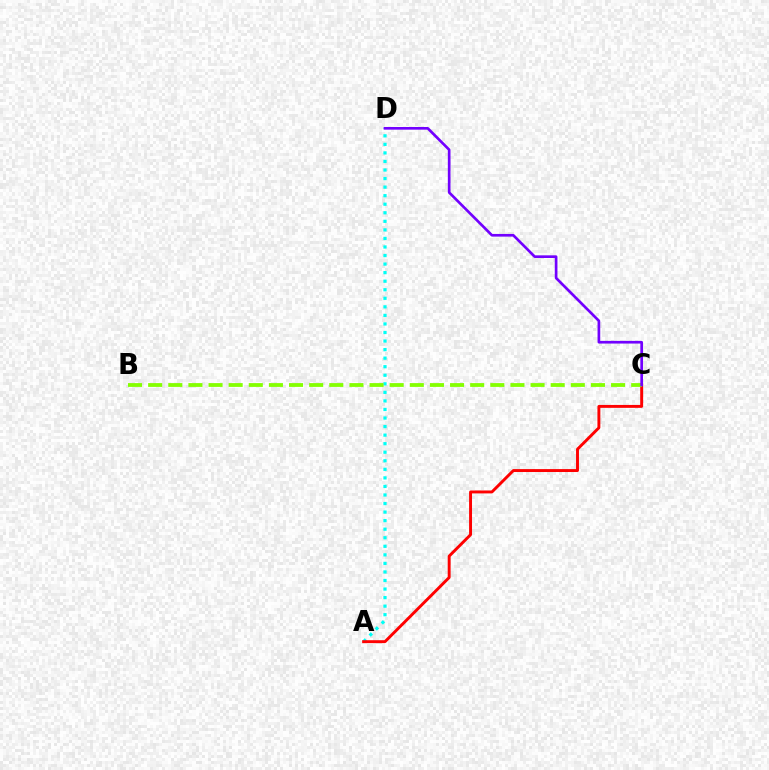{('A', 'D'): [{'color': '#00fff6', 'line_style': 'dotted', 'thickness': 2.32}], ('A', 'C'): [{'color': '#ff0000', 'line_style': 'solid', 'thickness': 2.1}], ('B', 'C'): [{'color': '#84ff00', 'line_style': 'dashed', 'thickness': 2.73}], ('C', 'D'): [{'color': '#7200ff', 'line_style': 'solid', 'thickness': 1.92}]}